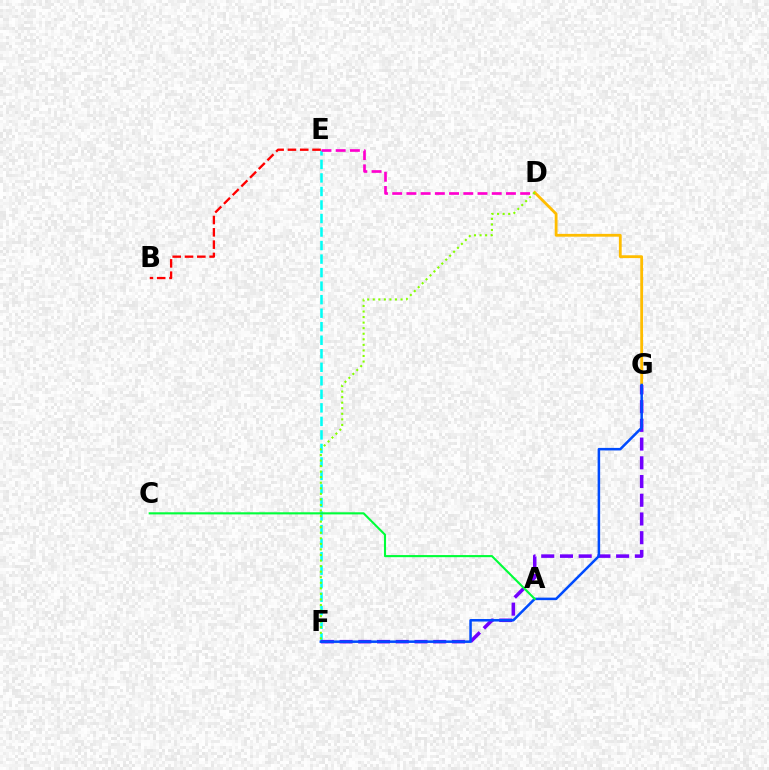{('E', 'F'): [{'color': '#00fff6', 'line_style': 'dashed', 'thickness': 1.84}], ('D', 'E'): [{'color': '#ff00cf', 'line_style': 'dashed', 'thickness': 1.93}], ('D', 'G'): [{'color': '#ffbd00', 'line_style': 'solid', 'thickness': 2.02}], ('F', 'G'): [{'color': '#7200ff', 'line_style': 'dashed', 'thickness': 2.54}, {'color': '#004bff', 'line_style': 'solid', 'thickness': 1.82}], ('D', 'F'): [{'color': '#84ff00', 'line_style': 'dotted', 'thickness': 1.51}], ('B', 'E'): [{'color': '#ff0000', 'line_style': 'dashed', 'thickness': 1.67}], ('A', 'C'): [{'color': '#00ff39', 'line_style': 'solid', 'thickness': 1.52}]}